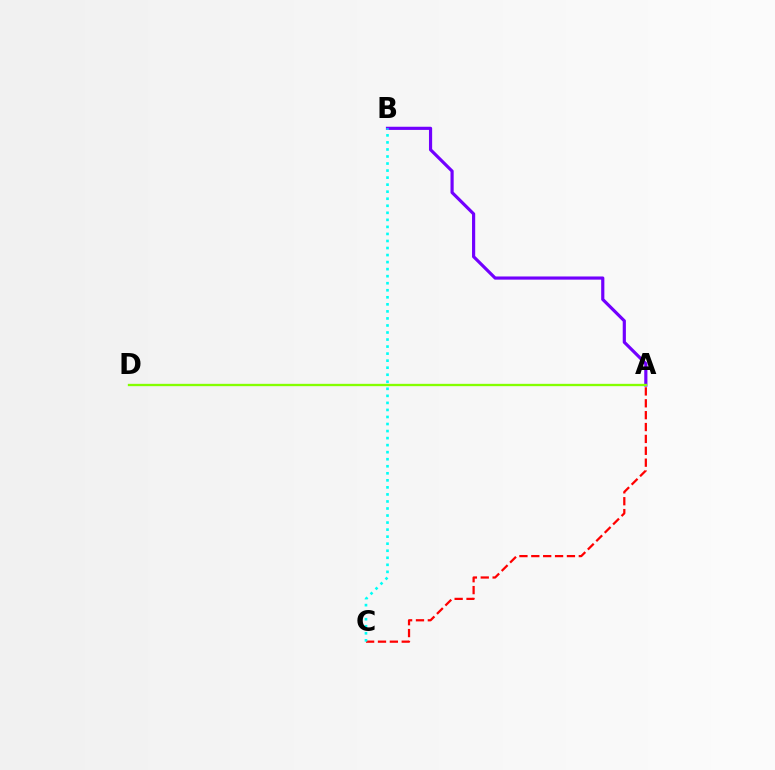{('A', 'C'): [{'color': '#ff0000', 'line_style': 'dashed', 'thickness': 1.61}], ('A', 'B'): [{'color': '#7200ff', 'line_style': 'solid', 'thickness': 2.28}], ('A', 'D'): [{'color': '#84ff00', 'line_style': 'solid', 'thickness': 1.68}], ('B', 'C'): [{'color': '#00fff6', 'line_style': 'dotted', 'thickness': 1.91}]}